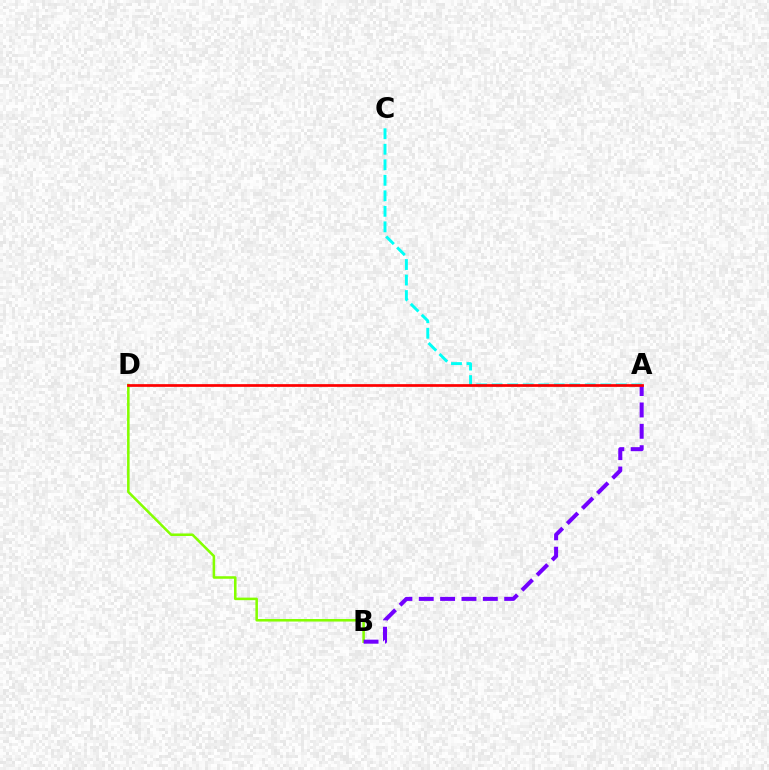{('B', 'D'): [{'color': '#84ff00', 'line_style': 'solid', 'thickness': 1.83}], ('A', 'C'): [{'color': '#00fff6', 'line_style': 'dashed', 'thickness': 2.11}], ('A', 'B'): [{'color': '#7200ff', 'line_style': 'dashed', 'thickness': 2.9}], ('A', 'D'): [{'color': '#ff0000', 'line_style': 'solid', 'thickness': 1.96}]}